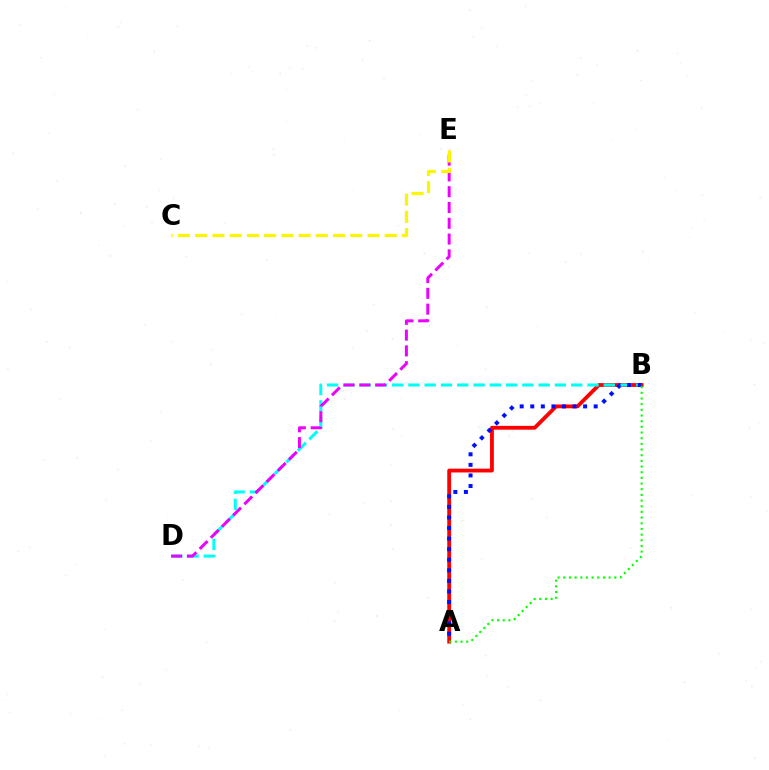{('A', 'B'): [{'color': '#ff0000', 'line_style': 'solid', 'thickness': 2.74}, {'color': '#0010ff', 'line_style': 'dotted', 'thickness': 2.87}, {'color': '#08ff00', 'line_style': 'dotted', 'thickness': 1.54}], ('B', 'D'): [{'color': '#00fff6', 'line_style': 'dashed', 'thickness': 2.21}], ('D', 'E'): [{'color': '#ee00ff', 'line_style': 'dashed', 'thickness': 2.14}], ('C', 'E'): [{'color': '#fcf500', 'line_style': 'dashed', 'thickness': 2.34}]}